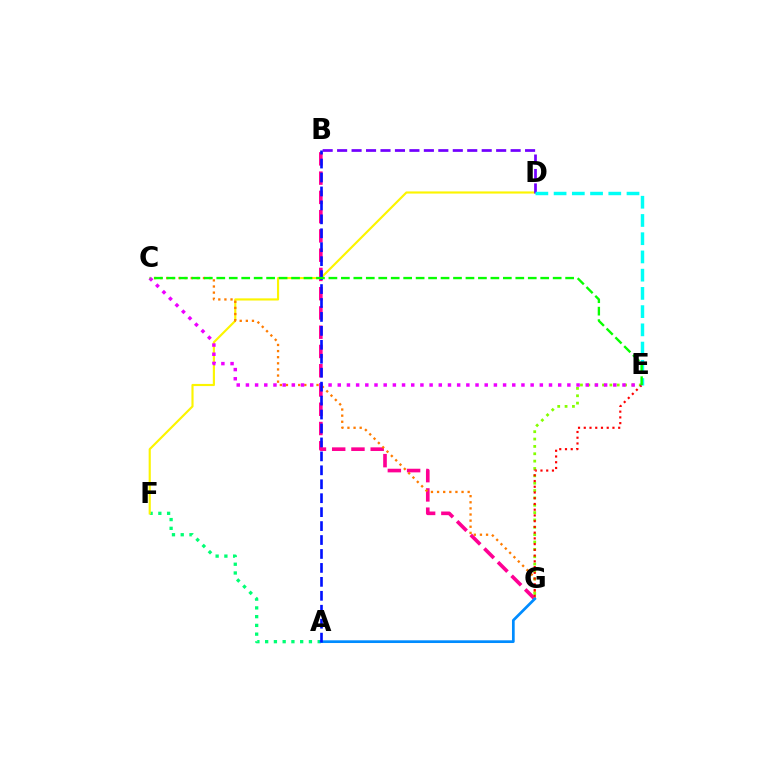{('A', 'F'): [{'color': '#00ff74', 'line_style': 'dotted', 'thickness': 2.38}], ('D', 'F'): [{'color': '#fcf500', 'line_style': 'solid', 'thickness': 1.55}], ('B', 'G'): [{'color': '#ff0094', 'line_style': 'dashed', 'thickness': 2.62}], ('C', 'G'): [{'color': '#ff7c00', 'line_style': 'dotted', 'thickness': 1.66}], ('B', 'D'): [{'color': '#7200ff', 'line_style': 'dashed', 'thickness': 1.96}], ('E', 'G'): [{'color': '#84ff00', 'line_style': 'dotted', 'thickness': 2.0}, {'color': '#ff0000', 'line_style': 'dotted', 'thickness': 1.56}], ('C', 'E'): [{'color': '#ee00ff', 'line_style': 'dotted', 'thickness': 2.5}, {'color': '#08ff00', 'line_style': 'dashed', 'thickness': 1.69}], ('A', 'G'): [{'color': '#008cff', 'line_style': 'solid', 'thickness': 1.95}], ('A', 'B'): [{'color': '#0010ff', 'line_style': 'dashed', 'thickness': 1.89}], ('D', 'E'): [{'color': '#00fff6', 'line_style': 'dashed', 'thickness': 2.48}]}